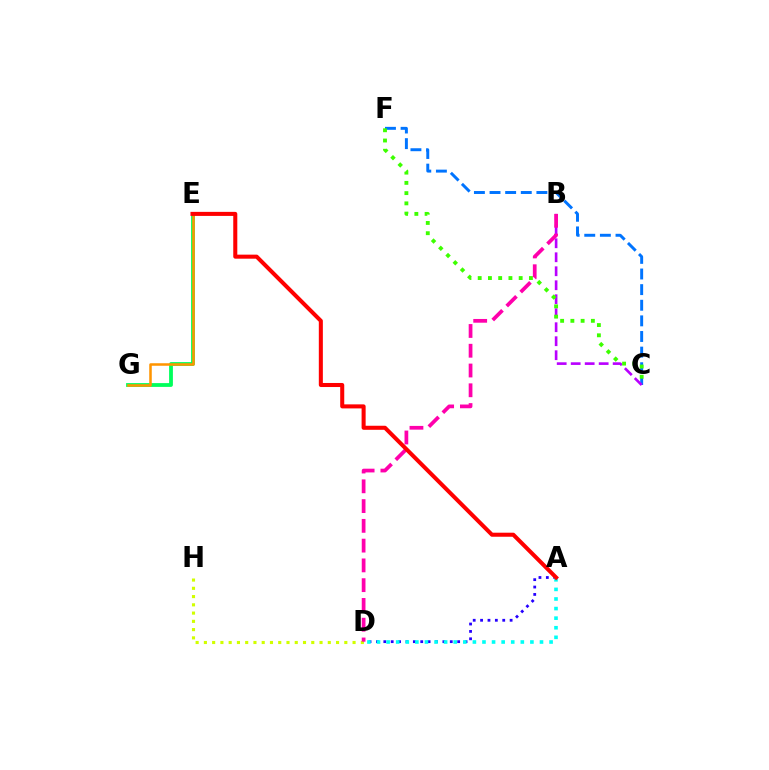{('A', 'D'): [{'color': '#2500ff', 'line_style': 'dotted', 'thickness': 2.01}, {'color': '#00fff6', 'line_style': 'dotted', 'thickness': 2.6}], ('C', 'F'): [{'color': '#0074ff', 'line_style': 'dashed', 'thickness': 2.12}, {'color': '#3dff00', 'line_style': 'dotted', 'thickness': 2.78}], ('E', 'G'): [{'color': '#00ff5c', 'line_style': 'solid', 'thickness': 2.73}, {'color': '#ff9400', 'line_style': 'solid', 'thickness': 1.82}], ('B', 'C'): [{'color': '#b900ff', 'line_style': 'dashed', 'thickness': 1.9}], ('D', 'H'): [{'color': '#d1ff00', 'line_style': 'dotted', 'thickness': 2.24}], ('B', 'D'): [{'color': '#ff00ac', 'line_style': 'dashed', 'thickness': 2.69}], ('A', 'E'): [{'color': '#ff0000', 'line_style': 'solid', 'thickness': 2.91}]}